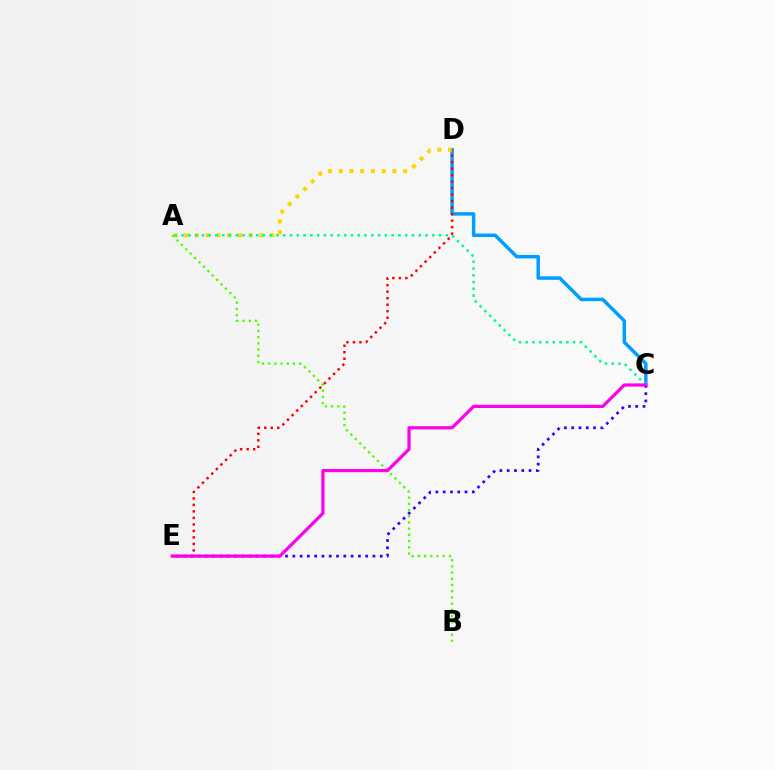{('C', 'D'): [{'color': '#009eff', 'line_style': 'solid', 'thickness': 2.51}], ('C', 'E'): [{'color': '#3700ff', 'line_style': 'dotted', 'thickness': 1.98}, {'color': '#ff00ed', 'line_style': 'solid', 'thickness': 2.31}], ('A', 'D'): [{'color': '#ffd500', 'line_style': 'dotted', 'thickness': 2.92}], ('A', 'C'): [{'color': '#00ff86', 'line_style': 'dotted', 'thickness': 1.84}], ('D', 'E'): [{'color': '#ff0000', 'line_style': 'dotted', 'thickness': 1.77}], ('A', 'B'): [{'color': '#4fff00', 'line_style': 'dotted', 'thickness': 1.69}]}